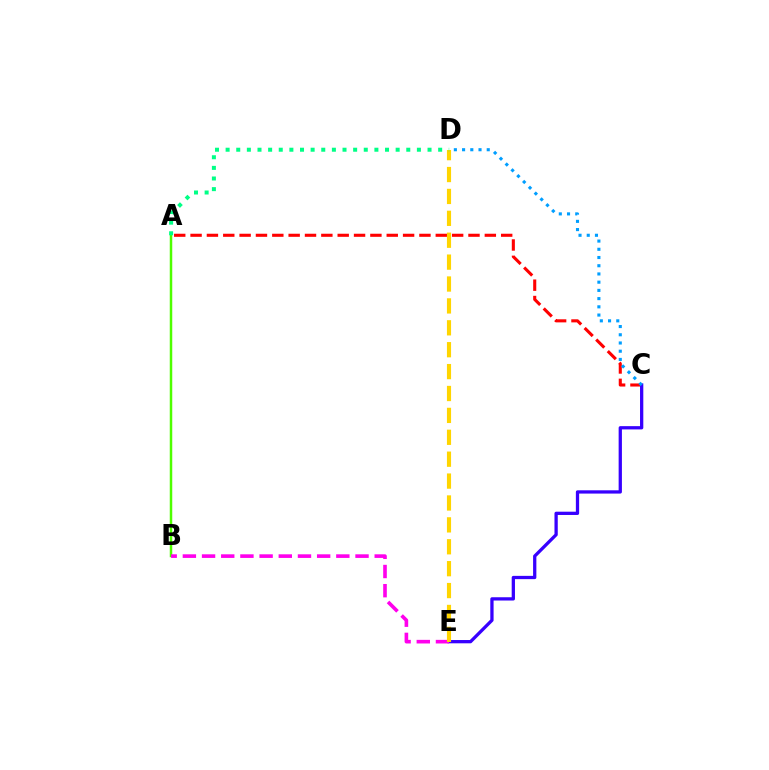{('A', 'C'): [{'color': '#ff0000', 'line_style': 'dashed', 'thickness': 2.22}], ('A', 'B'): [{'color': '#4fff00', 'line_style': 'solid', 'thickness': 1.8}], ('C', 'E'): [{'color': '#3700ff', 'line_style': 'solid', 'thickness': 2.36}], ('B', 'E'): [{'color': '#ff00ed', 'line_style': 'dashed', 'thickness': 2.61}], ('C', 'D'): [{'color': '#009eff', 'line_style': 'dotted', 'thickness': 2.23}], ('D', 'E'): [{'color': '#ffd500', 'line_style': 'dashed', 'thickness': 2.97}], ('A', 'D'): [{'color': '#00ff86', 'line_style': 'dotted', 'thickness': 2.89}]}